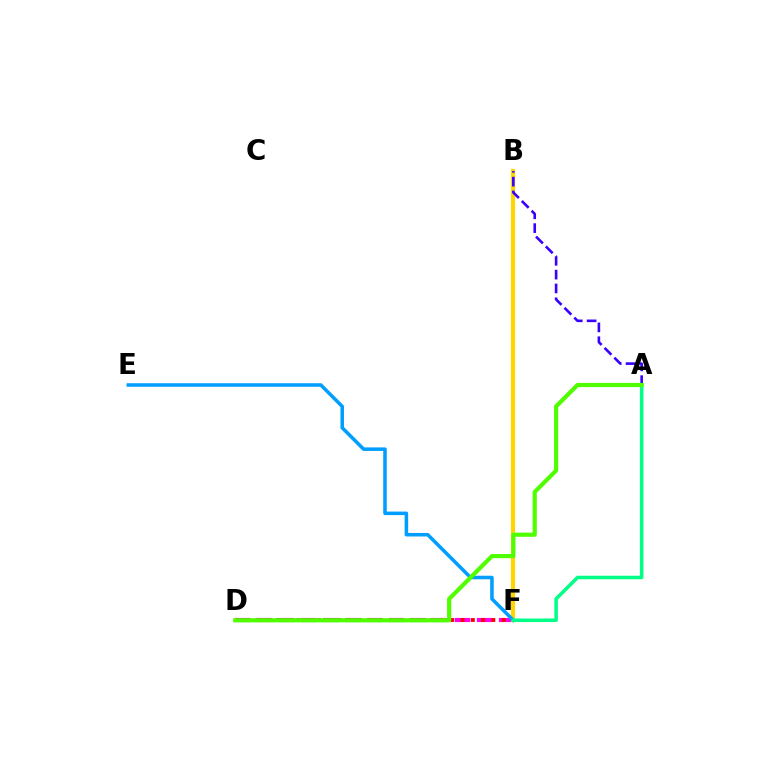{('D', 'F'): [{'color': '#ff00ed', 'line_style': 'dashed', 'thickness': 2.99}, {'color': '#ff0000', 'line_style': 'dotted', 'thickness': 2.79}], ('B', 'F'): [{'color': '#ffd500', 'line_style': 'solid', 'thickness': 2.99}], ('E', 'F'): [{'color': '#009eff', 'line_style': 'solid', 'thickness': 2.54}], ('A', 'B'): [{'color': '#3700ff', 'line_style': 'dashed', 'thickness': 1.88}], ('A', 'F'): [{'color': '#00ff86', 'line_style': 'solid', 'thickness': 2.53}], ('A', 'D'): [{'color': '#4fff00', 'line_style': 'solid', 'thickness': 3.0}]}